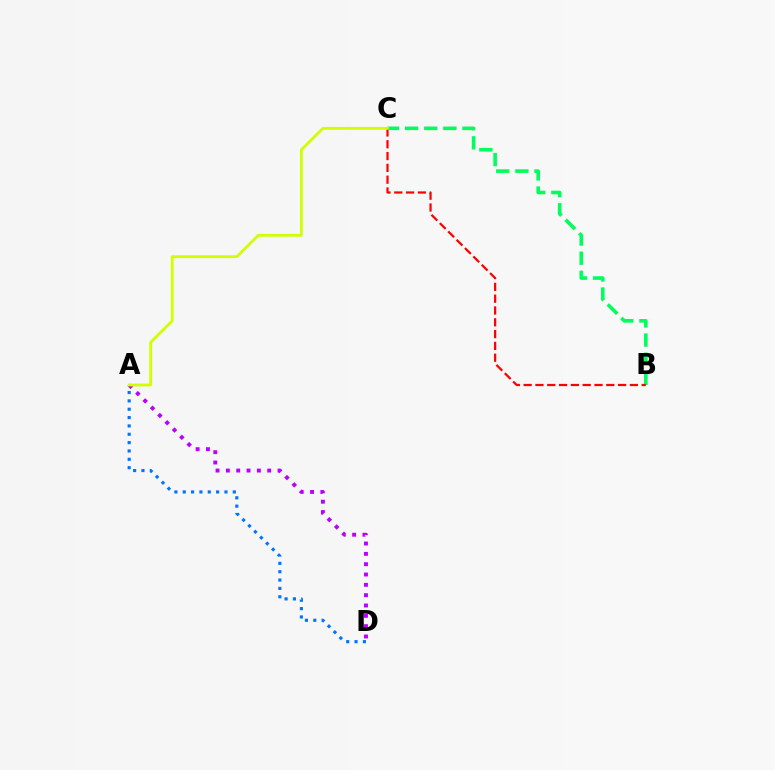{('A', 'D'): [{'color': '#b900ff', 'line_style': 'dotted', 'thickness': 2.81}, {'color': '#0074ff', 'line_style': 'dotted', 'thickness': 2.27}], ('B', 'C'): [{'color': '#00ff5c', 'line_style': 'dashed', 'thickness': 2.6}, {'color': '#ff0000', 'line_style': 'dashed', 'thickness': 1.6}], ('A', 'C'): [{'color': '#d1ff00', 'line_style': 'solid', 'thickness': 2.02}]}